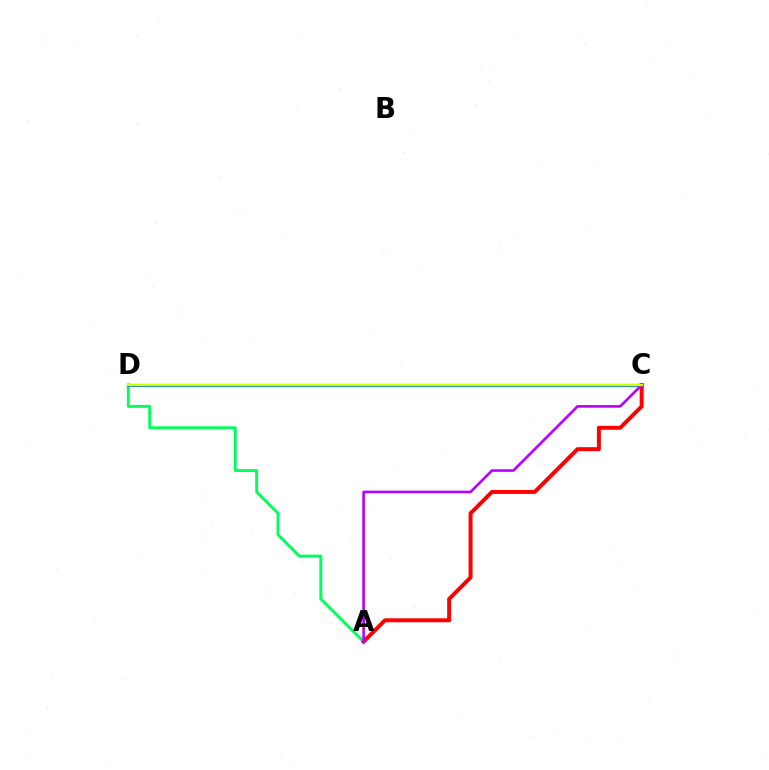{('A', 'D'): [{'color': '#00ff5c', 'line_style': 'solid', 'thickness': 2.11}], ('C', 'D'): [{'color': '#0074ff', 'line_style': 'solid', 'thickness': 2.25}, {'color': '#d1ff00', 'line_style': 'solid', 'thickness': 1.74}], ('A', 'C'): [{'color': '#ff0000', 'line_style': 'solid', 'thickness': 2.86}, {'color': '#b900ff', 'line_style': 'solid', 'thickness': 1.89}]}